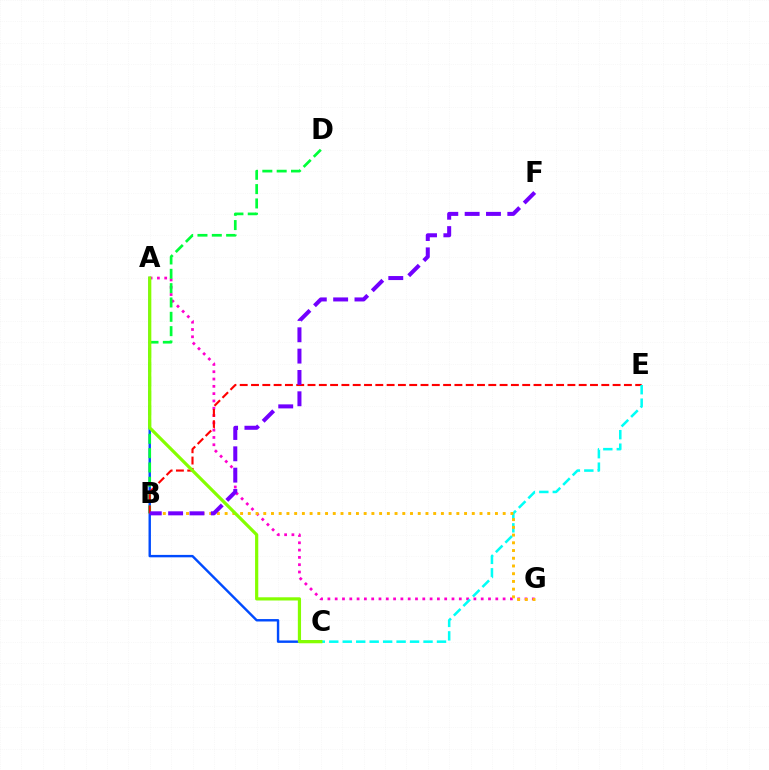{('A', 'G'): [{'color': '#ff00cf', 'line_style': 'dotted', 'thickness': 1.98}], ('A', 'C'): [{'color': '#004bff', 'line_style': 'solid', 'thickness': 1.74}, {'color': '#84ff00', 'line_style': 'solid', 'thickness': 2.31}], ('B', 'D'): [{'color': '#00ff39', 'line_style': 'dashed', 'thickness': 1.95}], ('B', 'E'): [{'color': '#ff0000', 'line_style': 'dashed', 'thickness': 1.54}], ('C', 'E'): [{'color': '#00fff6', 'line_style': 'dashed', 'thickness': 1.83}], ('B', 'G'): [{'color': '#ffbd00', 'line_style': 'dotted', 'thickness': 2.1}], ('B', 'F'): [{'color': '#7200ff', 'line_style': 'dashed', 'thickness': 2.9}]}